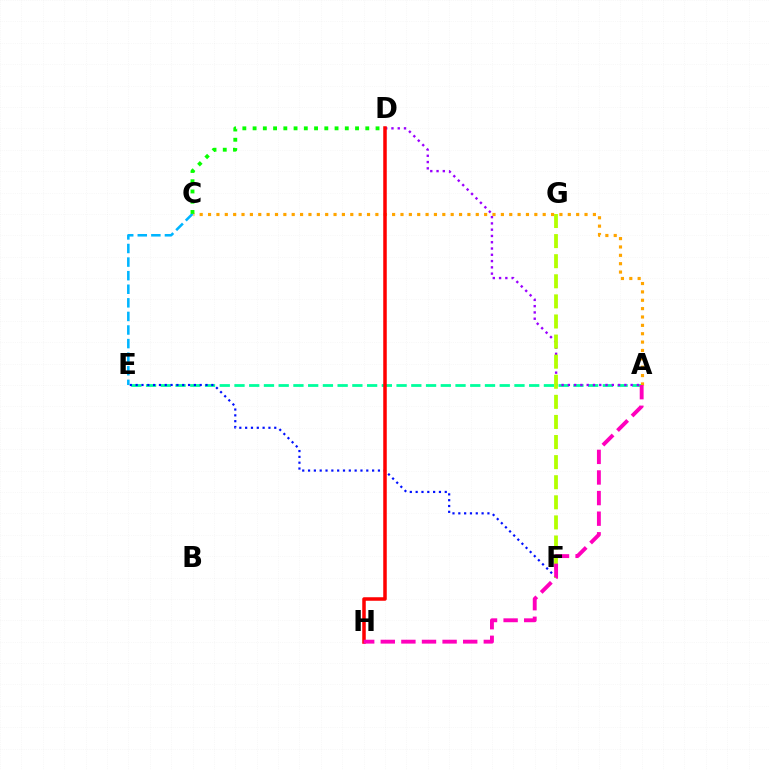{('A', 'E'): [{'color': '#00ff9d', 'line_style': 'dashed', 'thickness': 2.0}], ('A', 'D'): [{'color': '#9b00ff', 'line_style': 'dotted', 'thickness': 1.71}], ('E', 'F'): [{'color': '#0010ff', 'line_style': 'dotted', 'thickness': 1.58}], ('A', 'C'): [{'color': '#ffa500', 'line_style': 'dotted', 'thickness': 2.27}], ('F', 'G'): [{'color': '#b3ff00', 'line_style': 'dashed', 'thickness': 2.73}], ('D', 'H'): [{'color': '#ff0000', 'line_style': 'solid', 'thickness': 2.53}], ('C', 'E'): [{'color': '#00b5ff', 'line_style': 'dashed', 'thickness': 1.85}], ('A', 'H'): [{'color': '#ff00bd', 'line_style': 'dashed', 'thickness': 2.8}], ('C', 'D'): [{'color': '#08ff00', 'line_style': 'dotted', 'thickness': 2.78}]}